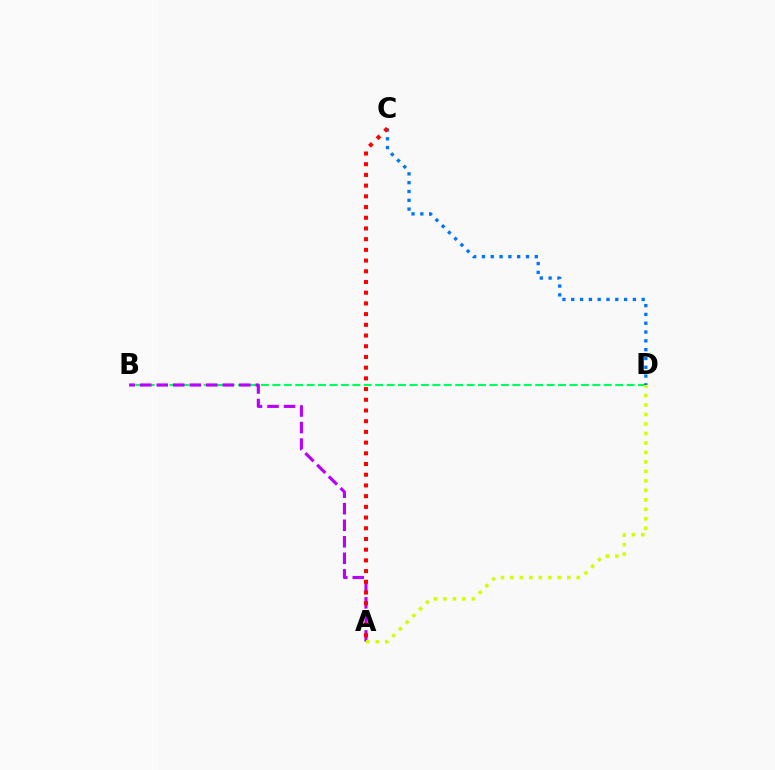{('B', 'D'): [{'color': '#00ff5c', 'line_style': 'dashed', 'thickness': 1.55}], ('A', 'B'): [{'color': '#b900ff', 'line_style': 'dashed', 'thickness': 2.24}], ('C', 'D'): [{'color': '#0074ff', 'line_style': 'dotted', 'thickness': 2.39}], ('A', 'D'): [{'color': '#d1ff00', 'line_style': 'dotted', 'thickness': 2.58}], ('A', 'C'): [{'color': '#ff0000', 'line_style': 'dotted', 'thickness': 2.91}]}